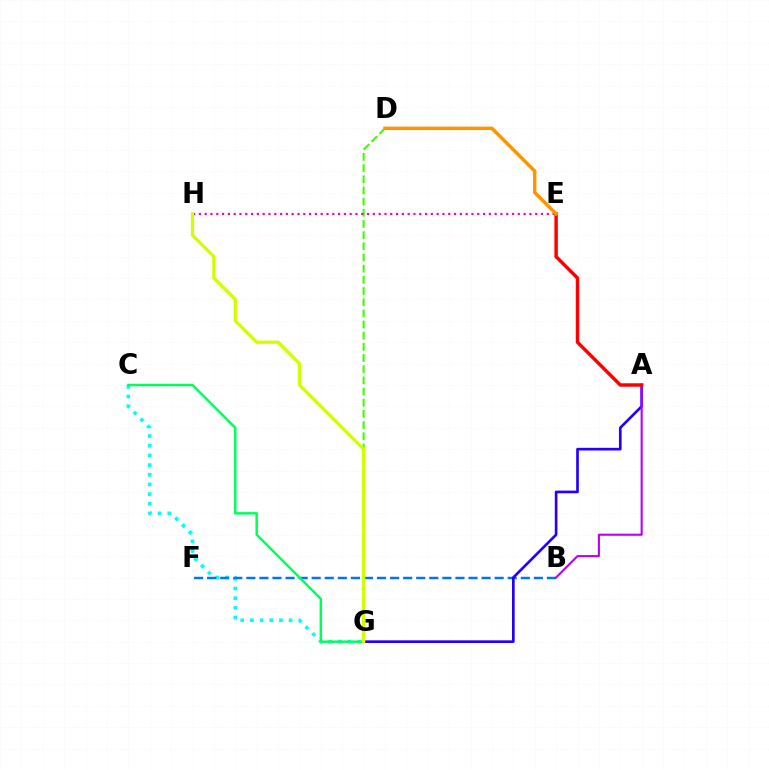{('D', 'G'): [{'color': '#3dff00', 'line_style': 'dashed', 'thickness': 1.52}], ('C', 'G'): [{'color': '#00fff6', 'line_style': 'dotted', 'thickness': 2.63}, {'color': '#00ff5c', 'line_style': 'solid', 'thickness': 1.78}], ('B', 'F'): [{'color': '#0074ff', 'line_style': 'dashed', 'thickness': 1.78}], ('A', 'G'): [{'color': '#2500ff', 'line_style': 'solid', 'thickness': 1.92}], ('A', 'B'): [{'color': '#b900ff', 'line_style': 'solid', 'thickness': 1.52}], ('E', 'H'): [{'color': '#ff00ac', 'line_style': 'dotted', 'thickness': 1.58}], ('A', 'E'): [{'color': '#ff0000', 'line_style': 'solid', 'thickness': 2.49}], ('D', 'E'): [{'color': '#ff9400', 'line_style': 'solid', 'thickness': 2.48}], ('G', 'H'): [{'color': '#d1ff00', 'line_style': 'solid', 'thickness': 2.36}]}